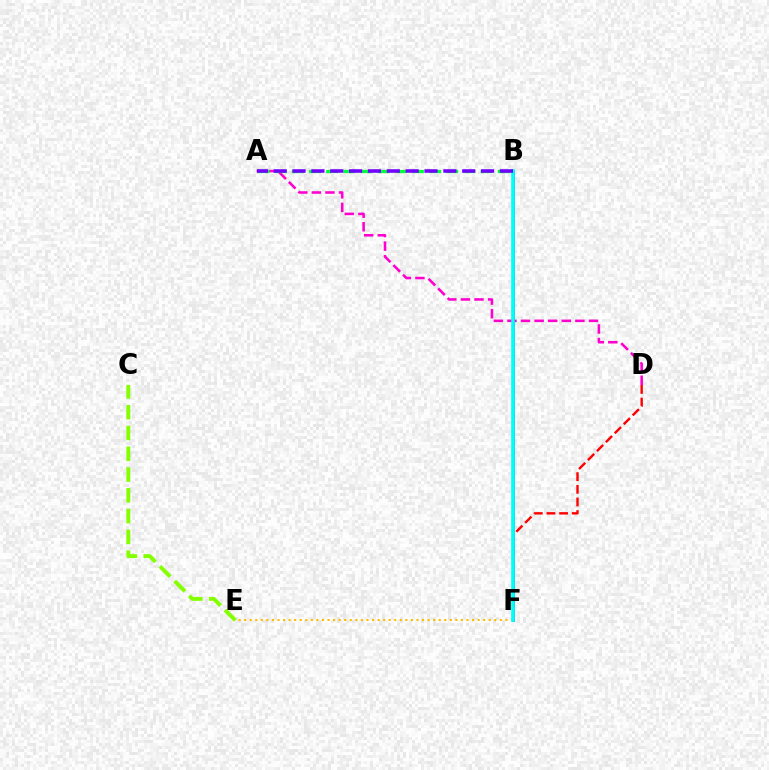{('E', 'F'): [{'color': '#ffbd00', 'line_style': 'dotted', 'thickness': 1.51}], ('C', 'E'): [{'color': '#84ff00', 'line_style': 'dashed', 'thickness': 2.82}], ('A', 'D'): [{'color': '#ff00cf', 'line_style': 'dashed', 'thickness': 1.85}], ('A', 'B'): [{'color': '#00ff39', 'line_style': 'dashed', 'thickness': 2.33}, {'color': '#7200ff', 'line_style': 'dashed', 'thickness': 2.56}], ('D', 'F'): [{'color': '#ff0000', 'line_style': 'dashed', 'thickness': 1.72}], ('B', 'F'): [{'color': '#004bff', 'line_style': 'solid', 'thickness': 1.83}, {'color': '#00fff6', 'line_style': 'solid', 'thickness': 2.62}]}